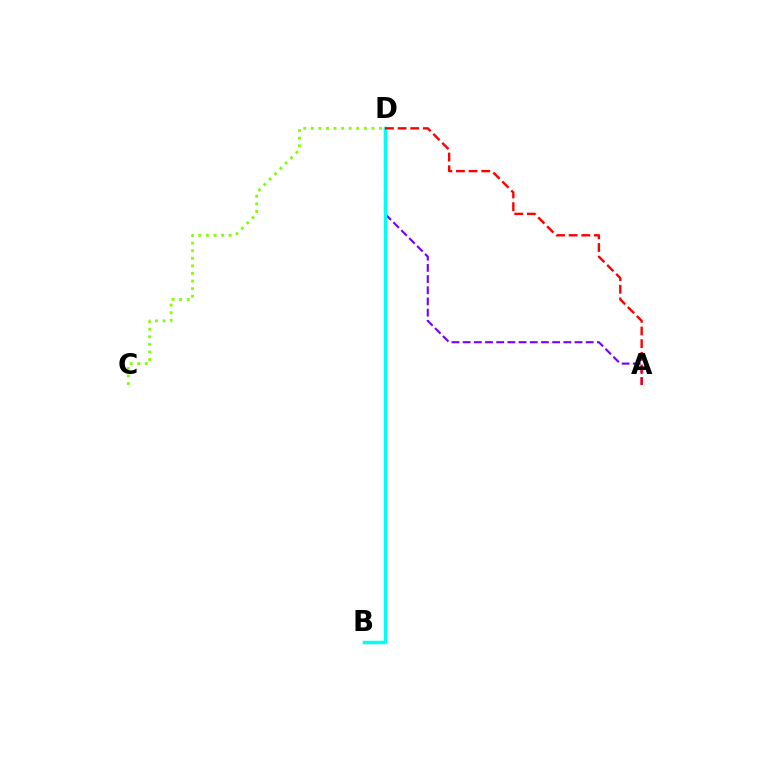{('A', 'D'): [{'color': '#7200ff', 'line_style': 'dashed', 'thickness': 1.52}, {'color': '#ff0000', 'line_style': 'dashed', 'thickness': 1.72}], ('B', 'D'): [{'color': '#00fff6', 'line_style': 'solid', 'thickness': 2.52}], ('C', 'D'): [{'color': '#84ff00', 'line_style': 'dotted', 'thickness': 2.06}]}